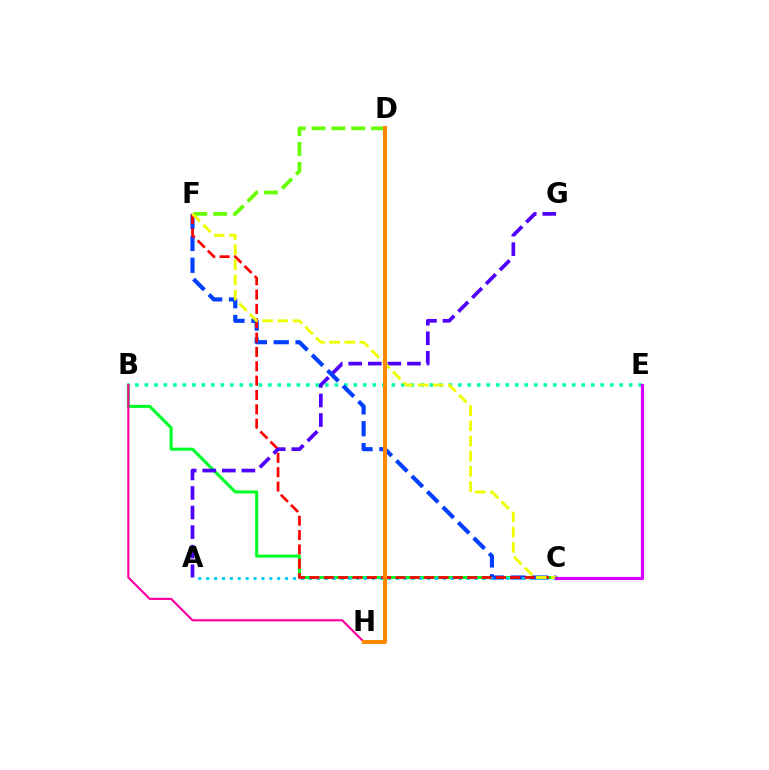{('D', 'F'): [{'color': '#66ff00', 'line_style': 'dashed', 'thickness': 2.7}], ('B', 'E'): [{'color': '#00ffaf', 'line_style': 'dotted', 'thickness': 2.58}], ('B', 'C'): [{'color': '#00ff27', 'line_style': 'solid', 'thickness': 2.19}], ('C', 'F'): [{'color': '#003fff', 'line_style': 'dashed', 'thickness': 2.97}, {'color': '#ff0000', 'line_style': 'dashed', 'thickness': 1.95}, {'color': '#eeff00', 'line_style': 'dashed', 'thickness': 2.06}], ('A', 'C'): [{'color': '#00c7ff', 'line_style': 'dotted', 'thickness': 2.14}], ('B', 'H'): [{'color': '#ff00a0', 'line_style': 'solid', 'thickness': 1.56}], ('A', 'G'): [{'color': '#4f00ff', 'line_style': 'dashed', 'thickness': 2.66}], ('C', 'E'): [{'color': '#d600ff', 'line_style': 'solid', 'thickness': 2.3}], ('D', 'H'): [{'color': '#ff8800', 'line_style': 'solid', 'thickness': 2.87}]}